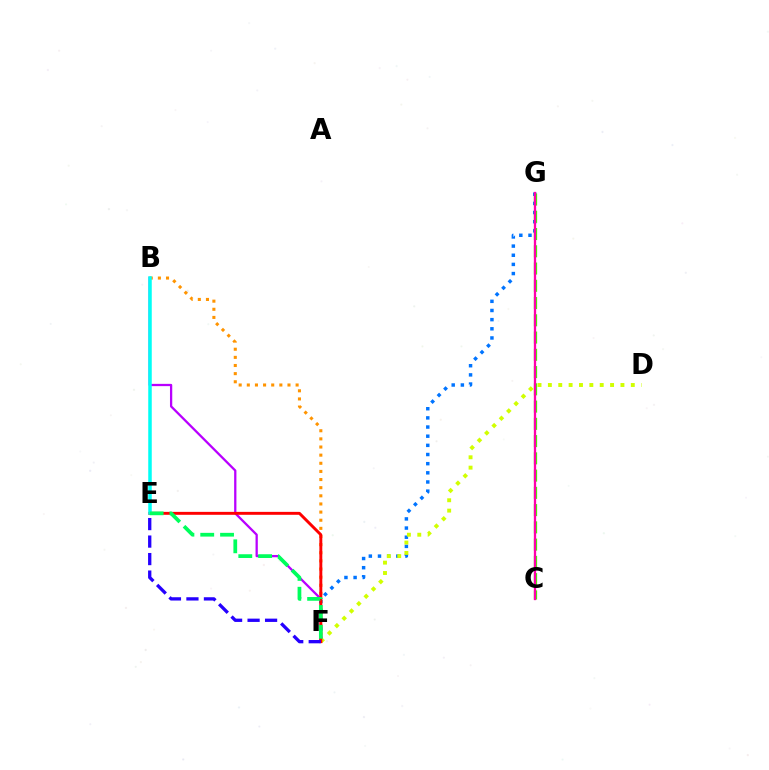{('B', 'F'): [{'color': '#ff9400', 'line_style': 'dotted', 'thickness': 2.21}, {'color': '#b900ff', 'line_style': 'solid', 'thickness': 1.64}], ('F', 'G'): [{'color': '#0074ff', 'line_style': 'dotted', 'thickness': 2.49}], ('C', 'G'): [{'color': '#3dff00', 'line_style': 'dashed', 'thickness': 2.34}, {'color': '#ff00ac', 'line_style': 'solid', 'thickness': 1.65}], ('D', 'F'): [{'color': '#d1ff00', 'line_style': 'dotted', 'thickness': 2.82}], ('E', 'F'): [{'color': '#ff0000', 'line_style': 'solid', 'thickness': 2.11}, {'color': '#2500ff', 'line_style': 'dashed', 'thickness': 2.38}, {'color': '#00ff5c', 'line_style': 'dashed', 'thickness': 2.69}], ('B', 'E'): [{'color': '#00fff6', 'line_style': 'solid', 'thickness': 2.53}]}